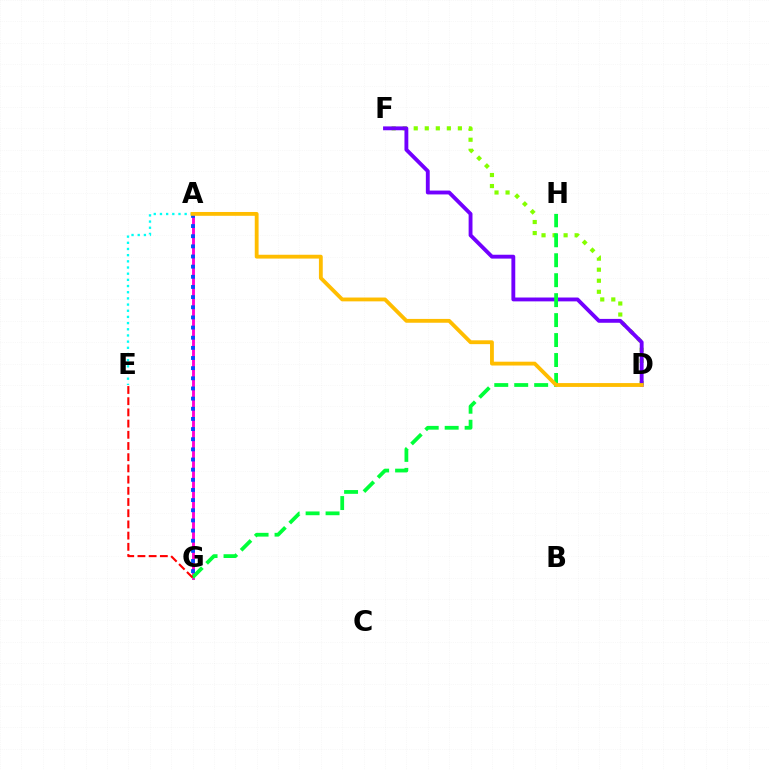{('A', 'E'): [{'color': '#00fff6', 'line_style': 'dotted', 'thickness': 1.68}], ('D', 'F'): [{'color': '#84ff00', 'line_style': 'dotted', 'thickness': 3.0}, {'color': '#7200ff', 'line_style': 'solid', 'thickness': 2.78}], ('A', 'G'): [{'color': '#ff00cf', 'line_style': 'solid', 'thickness': 2.07}, {'color': '#004bff', 'line_style': 'dotted', 'thickness': 2.76}], ('G', 'H'): [{'color': '#00ff39', 'line_style': 'dashed', 'thickness': 2.71}], ('E', 'G'): [{'color': '#ff0000', 'line_style': 'dashed', 'thickness': 1.52}], ('A', 'D'): [{'color': '#ffbd00', 'line_style': 'solid', 'thickness': 2.76}]}